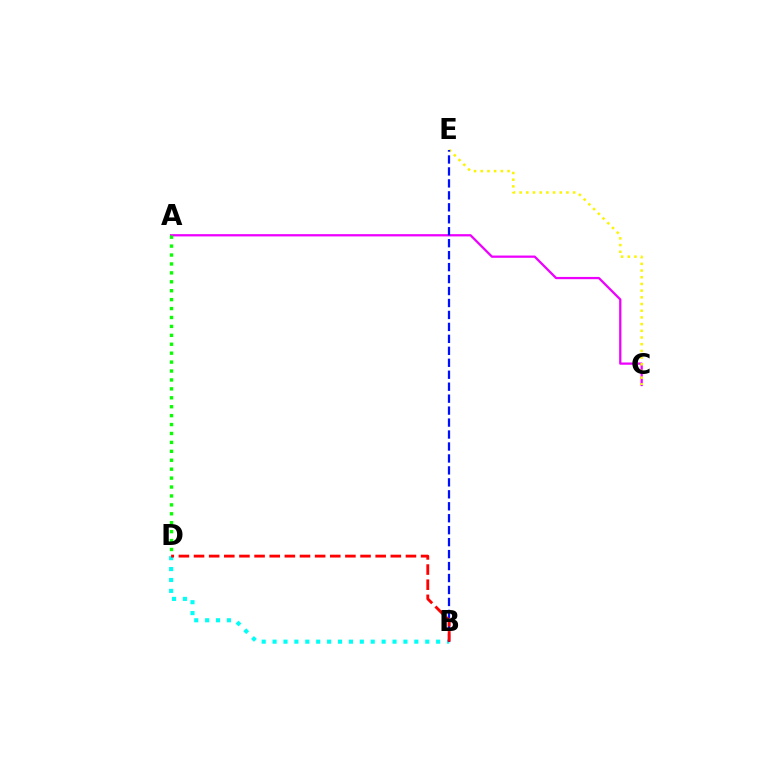{('B', 'D'): [{'color': '#00fff6', 'line_style': 'dotted', 'thickness': 2.96}, {'color': '#ff0000', 'line_style': 'dashed', 'thickness': 2.06}], ('A', 'C'): [{'color': '#ee00ff', 'line_style': 'solid', 'thickness': 1.63}], ('C', 'E'): [{'color': '#fcf500', 'line_style': 'dotted', 'thickness': 1.82}], ('B', 'E'): [{'color': '#0010ff', 'line_style': 'dashed', 'thickness': 1.62}], ('A', 'D'): [{'color': '#08ff00', 'line_style': 'dotted', 'thickness': 2.42}]}